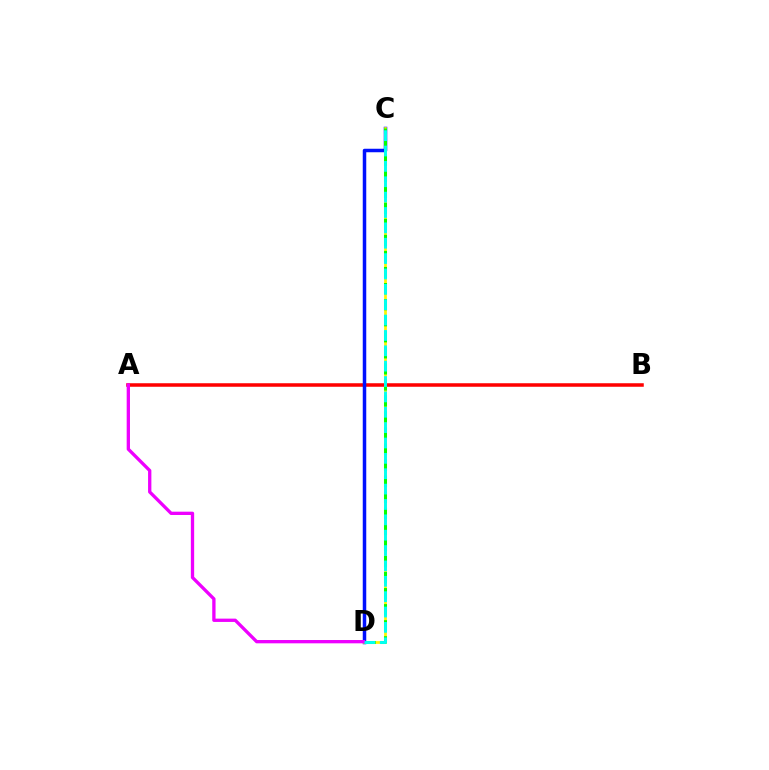{('A', 'B'): [{'color': '#ff0000', 'line_style': 'solid', 'thickness': 2.54}], ('C', 'D'): [{'color': '#0010ff', 'line_style': 'solid', 'thickness': 2.52}, {'color': '#fcf500', 'line_style': 'solid', 'thickness': 1.96}, {'color': '#08ff00', 'line_style': 'dashed', 'thickness': 2.18}, {'color': '#00fff6', 'line_style': 'dashed', 'thickness': 2.09}], ('A', 'D'): [{'color': '#ee00ff', 'line_style': 'solid', 'thickness': 2.38}]}